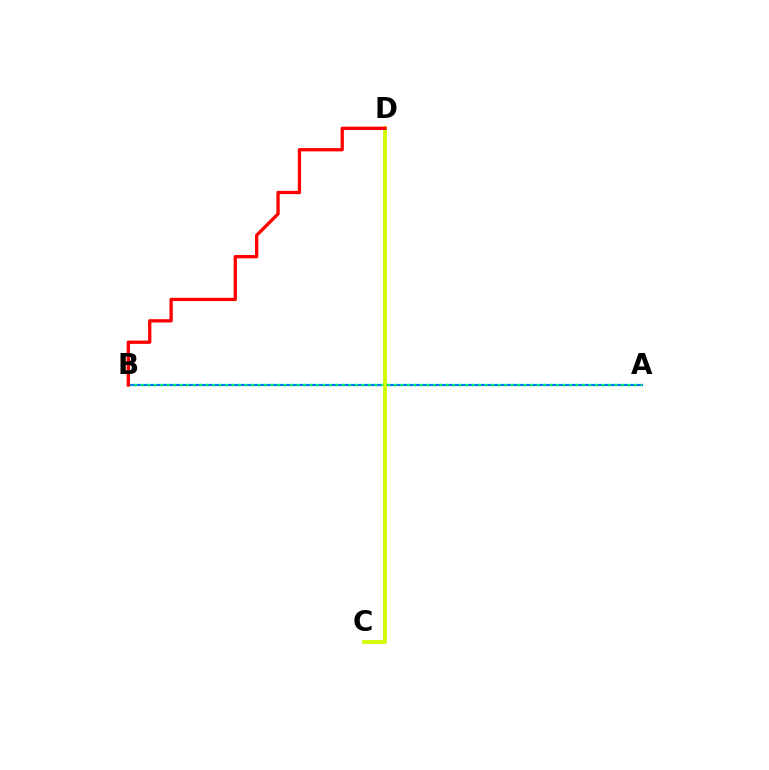{('C', 'D'): [{'color': '#b900ff', 'line_style': 'solid', 'thickness': 1.78}, {'color': '#d1ff00', 'line_style': 'solid', 'thickness': 2.7}], ('A', 'B'): [{'color': '#0074ff', 'line_style': 'solid', 'thickness': 1.53}, {'color': '#00ff5c', 'line_style': 'dotted', 'thickness': 1.76}], ('B', 'D'): [{'color': '#ff0000', 'line_style': 'solid', 'thickness': 2.37}]}